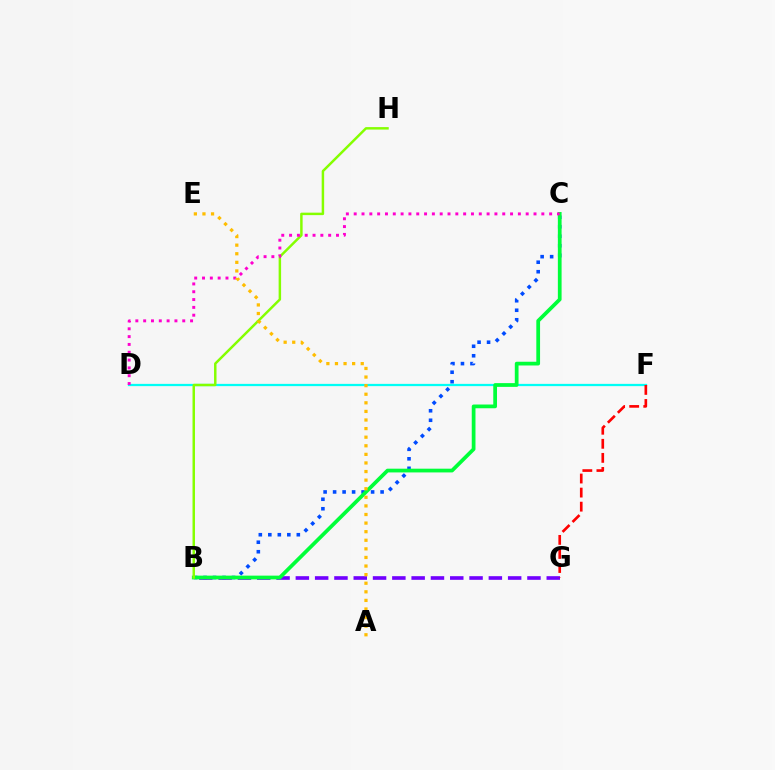{('B', 'C'): [{'color': '#004bff', 'line_style': 'dotted', 'thickness': 2.58}, {'color': '#00ff39', 'line_style': 'solid', 'thickness': 2.69}], ('B', 'G'): [{'color': '#7200ff', 'line_style': 'dashed', 'thickness': 2.62}], ('D', 'F'): [{'color': '#00fff6', 'line_style': 'solid', 'thickness': 1.62}], ('B', 'H'): [{'color': '#84ff00', 'line_style': 'solid', 'thickness': 1.78}], ('F', 'G'): [{'color': '#ff0000', 'line_style': 'dashed', 'thickness': 1.91}], ('C', 'D'): [{'color': '#ff00cf', 'line_style': 'dotted', 'thickness': 2.12}], ('A', 'E'): [{'color': '#ffbd00', 'line_style': 'dotted', 'thickness': 2.33}]}